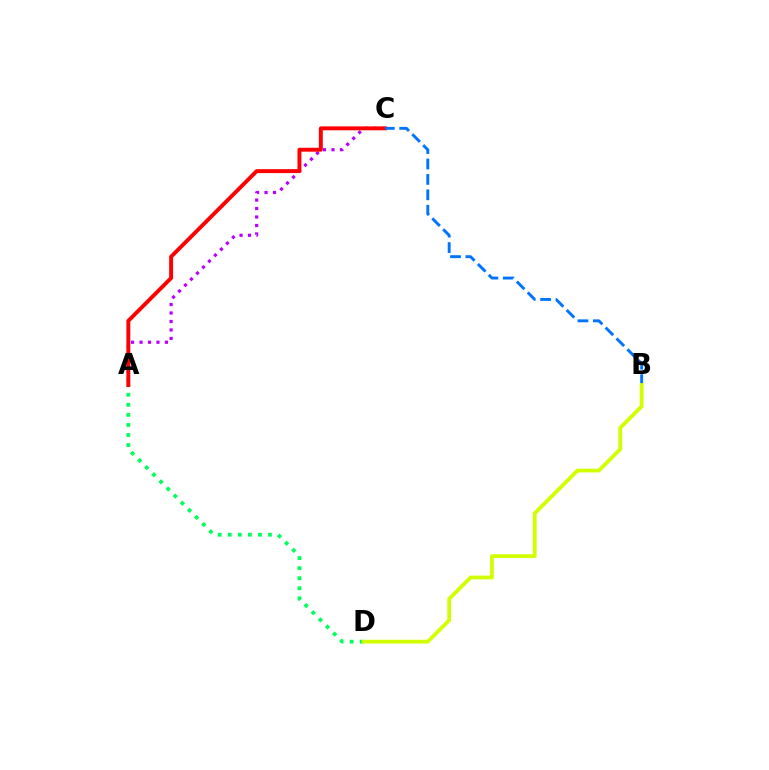{('A', 'D'): [{'color': '#00ff5c', 'line_style': 'dotted', 'thickness': 2.74}], ('A', 'C'): [{'color': '#b900ff', 'line_style': 'dotted', 'thickness': 2.3}, {'color': '#ff0000', 'line_style': 'solid', 'thickness': 2.82}], ('B', 'C'): [{'color': '#0074ff', 'line_style': 'dashed', 'thickness': 2.09}], ('B', 'D'): [{'color': '#d1ff00', 'line_style': 'solid', 'thickness': 2.73}]}